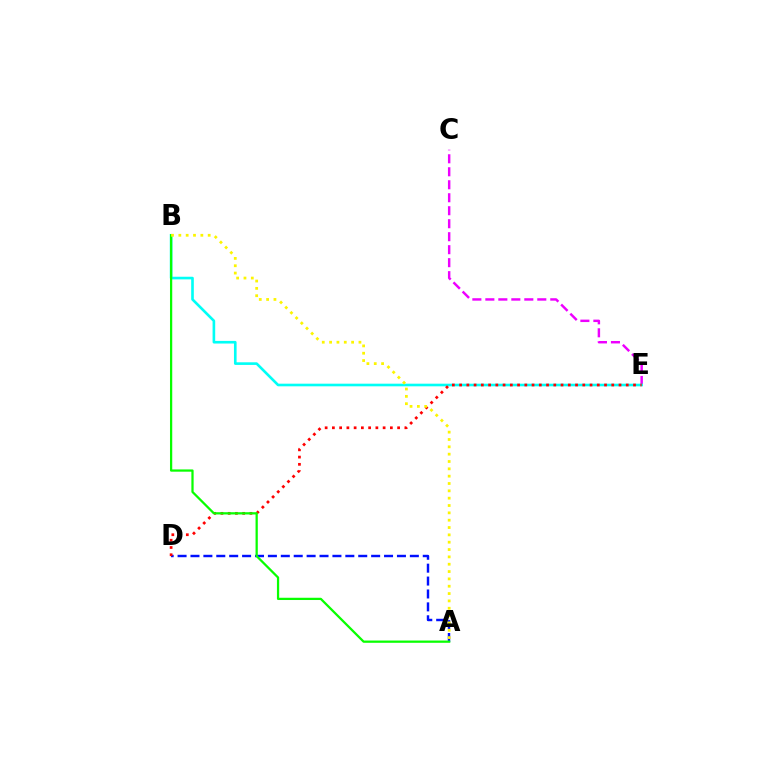{('C', 'E'): [{'color': '#ee00ff', 'line_style': 'dashed', 'thickness': 1.76}], ('A', 'D'): [{'color': '#0010ff', 'line_style': 'dashed', 'thickness': 1.75}], ('B', 'E'): [{'color': '#00fff6', 'line_style': 'solid', 'thickness': 1.89}], ('D', 'E'): [{'color': '#ff0000', 'line_style': 'dotted', 'thickness': 1.97}], ('A', 'B'): [{'color': '#08ff00', 'line_style': 'solid', 'thickness': 1.62}, {'color': '#fcf500', 'line_style': 'dotted', 'thickness': 1.99}]}